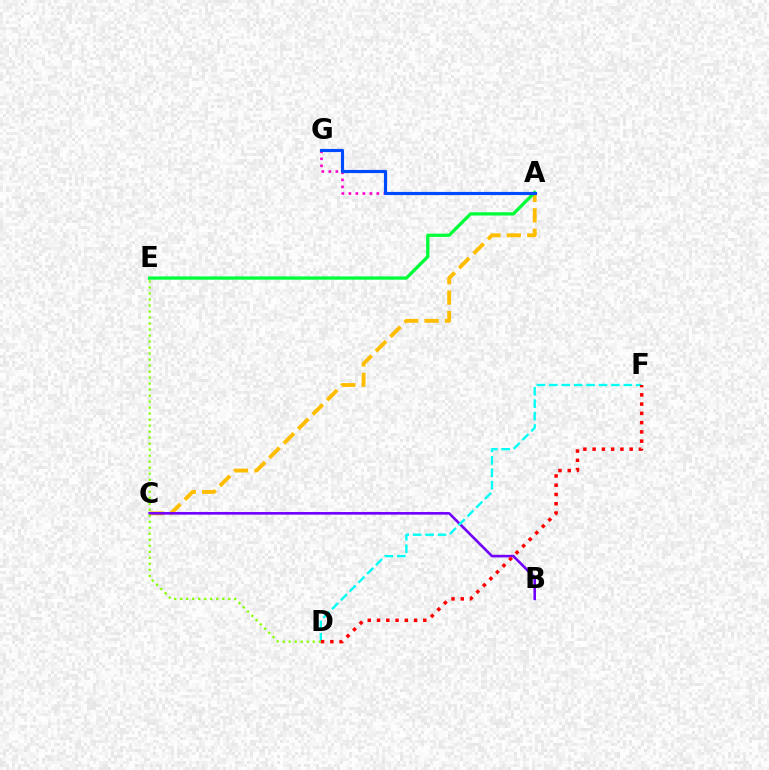{('A', 'C'): [{'color': '#ffbd00', 'line_style': 'dashed', 'thickness': 2.77}], ('B', 'C'): [{'color': '#7200ff', 'line_style': 'solid', 'thickness': 1.88}], ('D', 'F'): [{'color': '#00fff6', 'line_style': 'dashed', 'thickness': 1.69}, {'color': '#ff0000', 'line_style': 'dotted', 'thickness': 2.52}], ('D', 'E'): [{'color': '#84ff00', 'line_style': 'dotted', 'thickness': 1.63}], ('A', 'G'): [{'color': '#ff00cf', 'line_style': 'dotted', 'thickness': 1.9}, {'color': '#004bff', 'line_style': 'solid', 'thickness': 2.27}], ('A', 'E'): [{'color': '#00ff39', 'line_style': 'solid', 'thickness': 2.37}]}